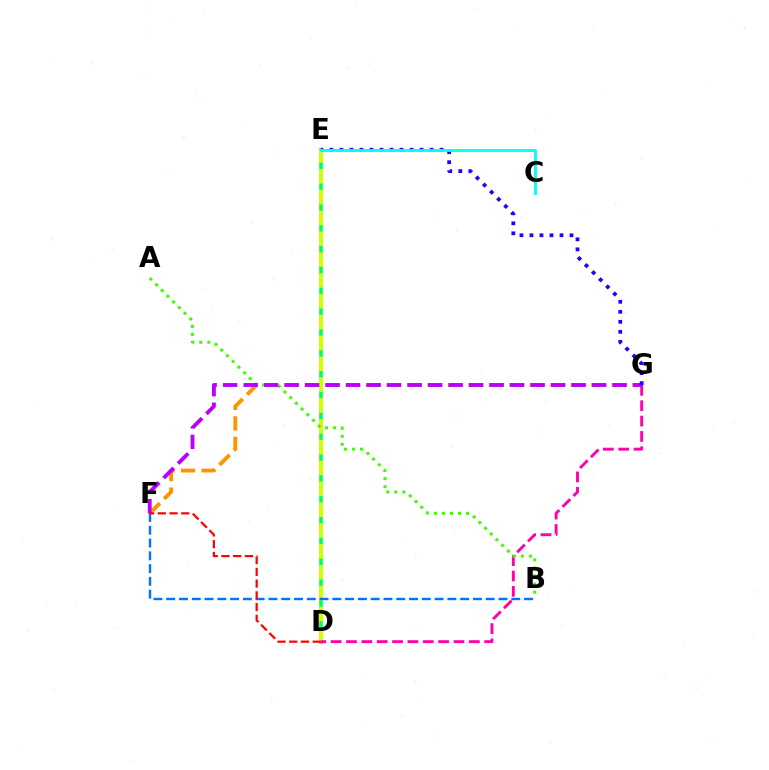{('F', 'G'): [{'color': '#ff9400', 'line_style': 'dashed', 'thickness': 2.78}, {'color': '#b900ff', 'line_style': 'dashed', 'thickness': 2.79}], ('D', 'E'): [{'color': '#00ff5c', 'line_style': 'solid', 'thickness': 2.6}, {'color': '#d1ff00', 'line_style': 'dashed', 'thickness': 2.83}], ('D', 'G'): [{'color': '#ff00ac', 'line_style': 'dashed', 'thickness': 2.09}], ('A', 'B'): [{'color': '#3dff00', 'line_style': 'dotted', 'thickness': 2.19}], ('B', 'F'): [{'color': '#0074ff', 'line_style': 'dashed', 'thickness': 1.74}], ('D', 'F'): [{'color': '#ff0000', 'line_style': 'dashed', 'thickness': 1.59}], ('E', 'G'): [{'color': '#2500ff', 'line_style': 'dotted', 'thickness': 2.72}], ('C', 'E'): [{'color': '#00fff6', 'line_style': 'solid', 'thickness': 2.06}]}